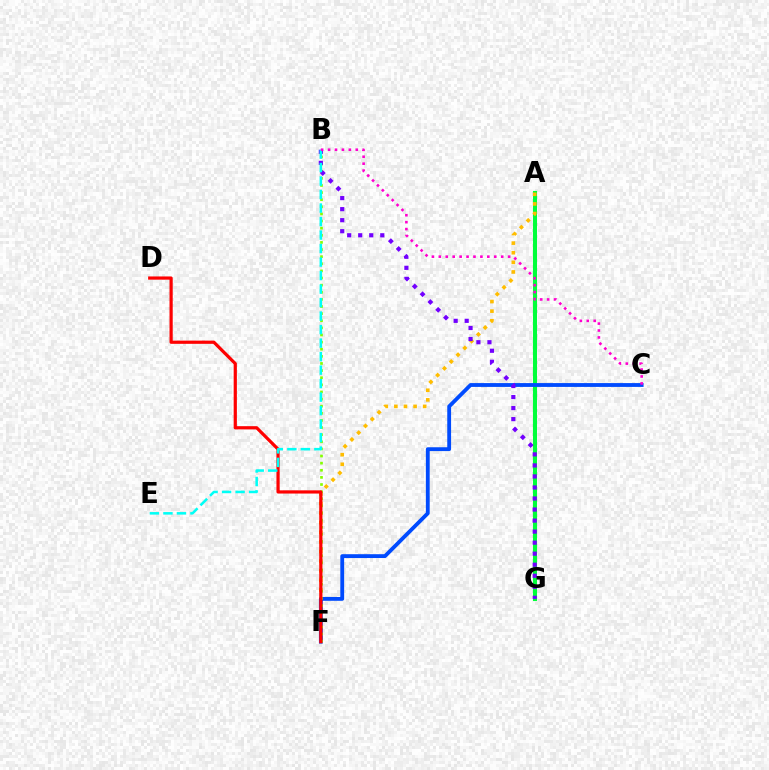{('A', 'G'): [{'color': '#00ff39', 'line_style': 'solid', 'thickness': 2.93}], ('A', 'F'): [{'color': '#ffbd00', 'line_style': 'dotted', 'thickness': 2.61}], ('C', 'F'): [{'color': '#004bff', 'line_style': 'solid', 'thickness': 2.75}], ('B', 'F'): [{'color': '#84ff00', 'line_style': 'dotted', 'thickness': 1.93}], ('D', 'F'): [{'color': '#ff0000', 'line_style': 'solid', 'thickness': 2.31}], ('B', 'G'): [{'color': '#7200ff', 'line_style': 'dotted', 'thickness': 3.0}], ('B', 'E'): [{'color': '#00fff6', 'line_style': 'dashed', 'thickness': 1.83}], ('B', 'C'): [{'color': '#ff00cf', 'line_style': 'dotted', 'thickness': 1.88}]}